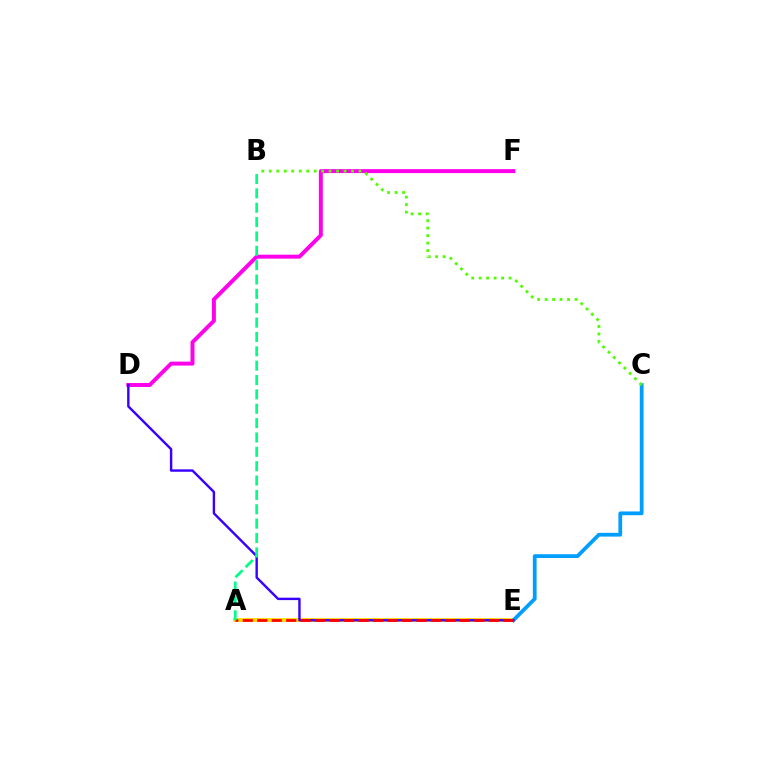{('A', 'E'): [{'color': '#ffd500', 'line_style': 'solid', 'thickness': 2.73}, {'color': '#ff0000', 'line_style': 'dashed', 'thickness': 1.97}], ('C', 'E'): [{'color': '#009eff', 'line_style': 'solid', 'thickness': 2.7}], ('D', 'F'): [{'color': '#ff00ed', 'line_style': 'solid', 'thickness': 2.84}], ('D', 'E'): [{'color': '#3700ff', 'line_style': 'solid', 'thickness': 1.73}], ('A', 'B'): [{'color': '#00ff86', 'line_style': 'dashed', 'thickness': 1.95}], ('B', 'C'): [{'color': '#4fff00', 'line_style': 'dotted', 'thickness': 2.03}]}